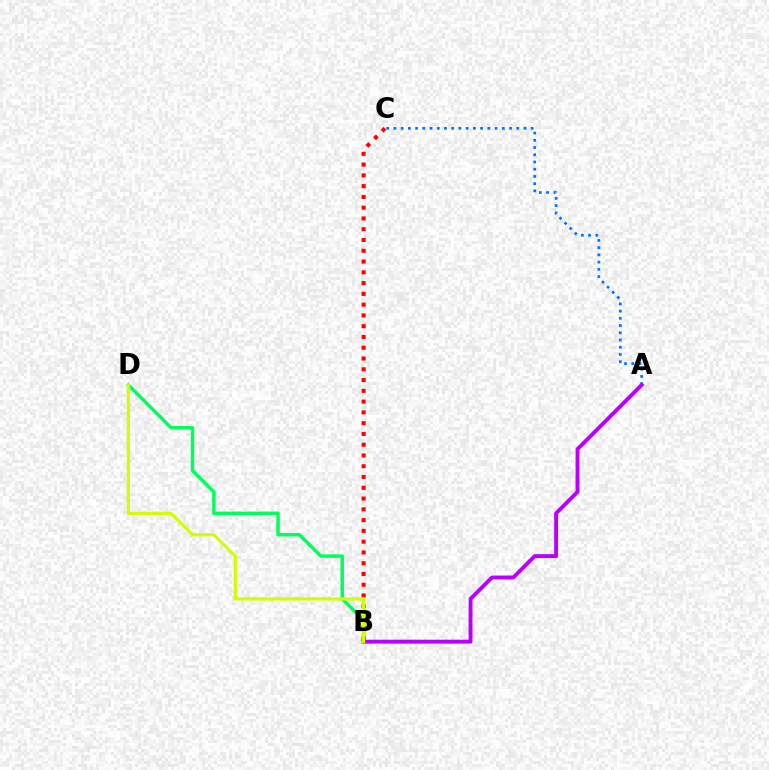{('B', 'D'): [{'color': '#00ff5c', 'line_style': 'solid', 'thickness': 2.5}, {'color': '#d1ff00', 'line_style': 'solid', 'thickness': 2.3}], ('A', 'C'): [{'color': '#0074ff', 'line_style': 'dotted', 'thickness': 1.96}], ('B', 'C'): [{'color': '#ff0000', 'line_style': 'dotted', 'thickness': 2.93}], ('A', 'B'): [{'color': '#b900ff', 'line_style': 'solid', 'thickness': 2.81}]}